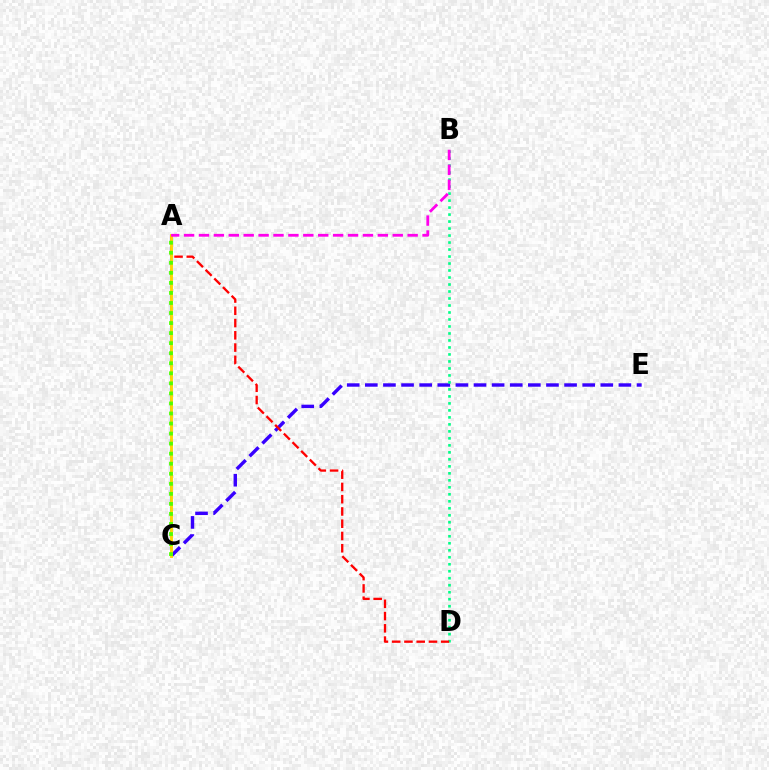{('A', 'C'): [{'color': '#009eff', 'line_style': 'dashed', 'thickness': 1.54}, {'color': '#ffd500', 'line_style': 'solid', 'thickness': 2.07}, {'color': '#4fff00', 'line_style': 'dotted', 'thickness': 2.73}], ('C', 'E'): [{'color': '#3700ff', 'line_style': 'dashed', 'thickness': 2.46}], ('B', 'D'): [{'color': '#00ff86', 'line_style': 'dotted', 'thickness': 1.9}], ('A', 'D'): [{'color': '#ff0000', 'line_style': 'dashed', 'thickness': 1.67}], ('A', 'B'): [{'color': '#ff00ed', 'line_style': 'dashed', 'thickness': 2.02}]}